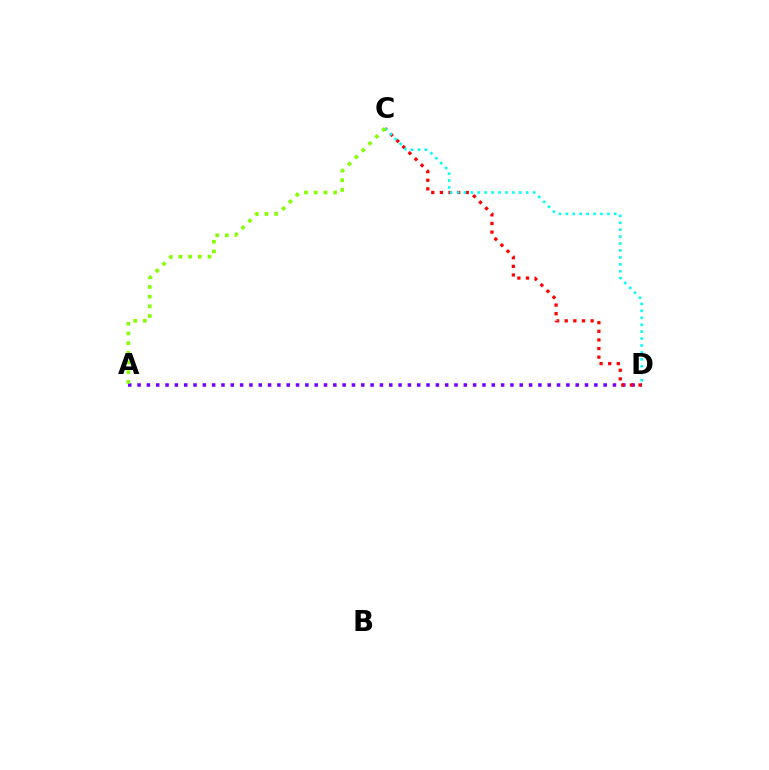{('A', 'D'): [{'color': '#7200ff', 'line_style': 'dotted', 'thickness': 2.53}], ('C', 'D'): [{'color': '#ff0000', 'line_style': 'dotted', 'thickness': 2.34}, {'color': '#00fff6', 'line_style': 'dotted', 'thickness': 1.88}], ('A', 'C'): [{'color': '#84ff00', 'line_style': 'dotted', 'thickness': 2.63}]}